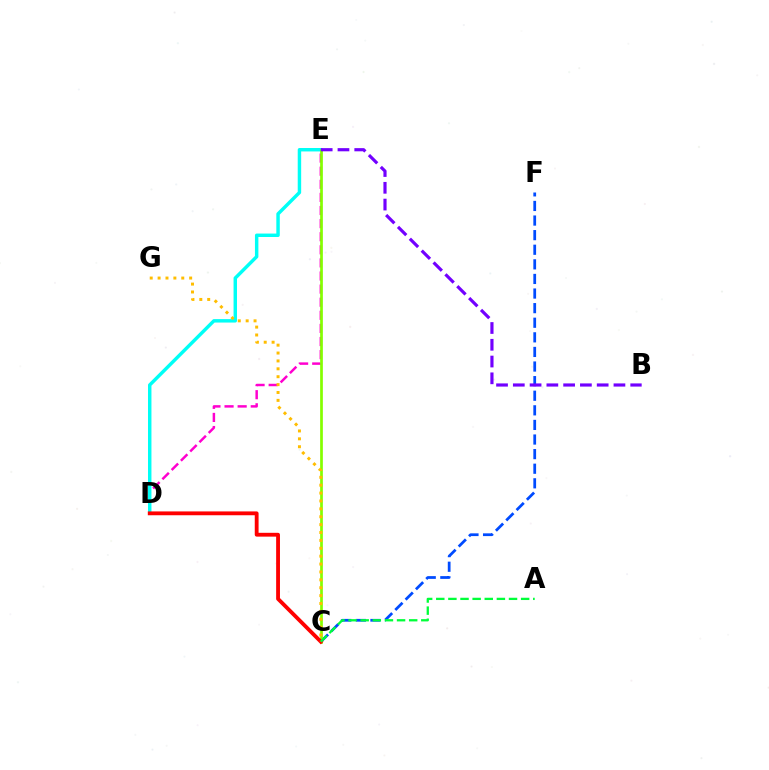{('D', 'E'): [{'color': '#ff00cf', 'line_style': 'dashed', 'thickness': 1.78}, {'color': '#00fff6', 'line_style': 'solid', 'thickness': 2.48}], ('C', 'F'): [{'color': '#004bff', 'line_style': 'dashed', 'thickness': 1.98}], ('C', 'E'): [{'color': '#84ff00', 'line_style': 'solid', 'thickness': 1.95}], ('C', 'D'): [{'color': '#ff0000', 'line_style': 'solid', 'thickness': 2.76}], ('C', 'G'): [{'color': '#ffbd00', 'line_style': 'dotted', 'thickness': 2.14}], ('A', 'C'): [{'color': '#00ff39', 'line_style': 'dashed', 'thickness': 1.65}], ('B', 'E'): [{'color': '#7200ff', 'line_style': 'dashed', 'thickness': 2.28}]}